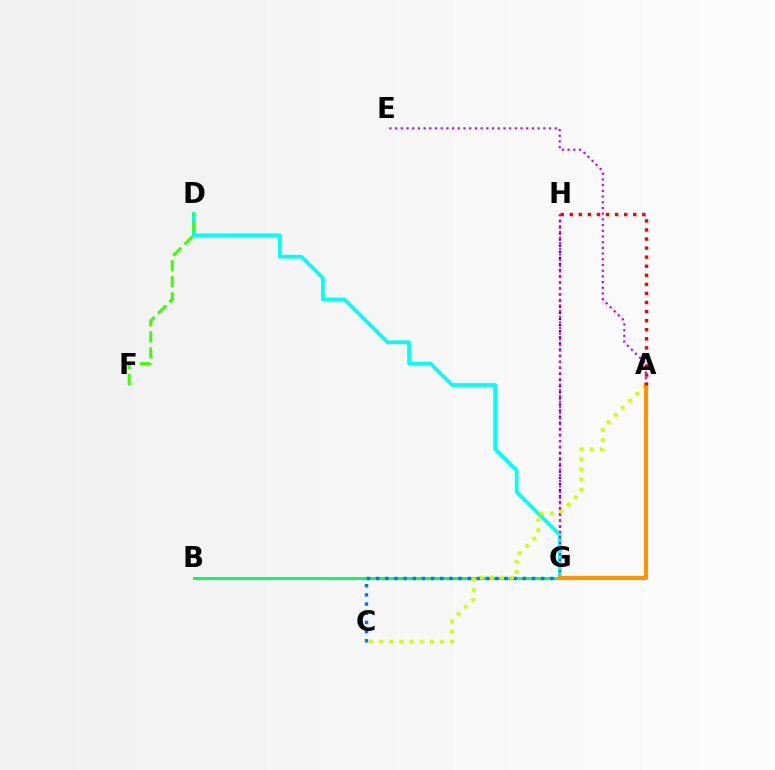{('G', 'H'): [{'color': '#2500ff', 'line_style': 'dotted', 'thickness': 1.66}, {'color': '#ff00ac', 'line_style': 'dotted', 'thickness': 1.54}], ('B', 'G'): [{'color': '#00ff5c', 'line_style': 'solid', 'thickness': 2.13}], ('D', 'G'): [{'color': '#00fff6', 'line_style': 'solid', 'thickness': 2.68}], ('D', 'F'): [{'color': '#3dff00', 'line_style': 'dashed', 'thickness': 2.18}], ('A', 'E'): [{'color': '#b900ff', 'line_style': 'dotted', 'thickness': 1.55}], ('C', 'G'): [{'color': '#0074ff', 'line_style': 'dotted', 'thickness': 2.49}], ('A', 'C'): [{'color': '#d1ff00', 'line_style': 'dotted', 'thickness': 2.76}], ('A', 'G'): [{'color': '#ff9400', 'line_style': 'solid', 'thickness': 2.99}], ('A', 'H'): [{'color': '#ff0000', 'line_style': 'dotted', 'thickness': 2.46}]}